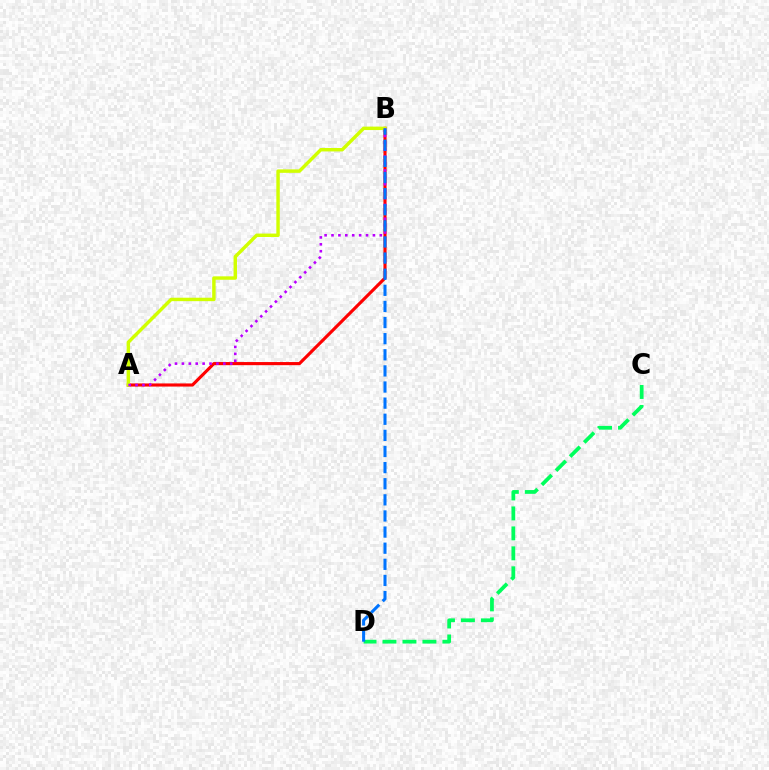{('A', 'B'): [{'color': '#ff0000', 'line_style': 'solid', 'thickness': 2.25}, {'color': '#d1ff00', 'line_style': 'solid', 'thickness': 2.48}, {'color': '#b900ff', 'line_style': 'dotted', 'thickness': 1.88}], ('C', 'D'): [{'color': '#00ff5c', 'line_style': 'dashed', 'thickness': 2.71}], ('B', 'D'): [{'color': '#0074ff', 'line_style': 'dashed', 'thickness': 2.19}]}